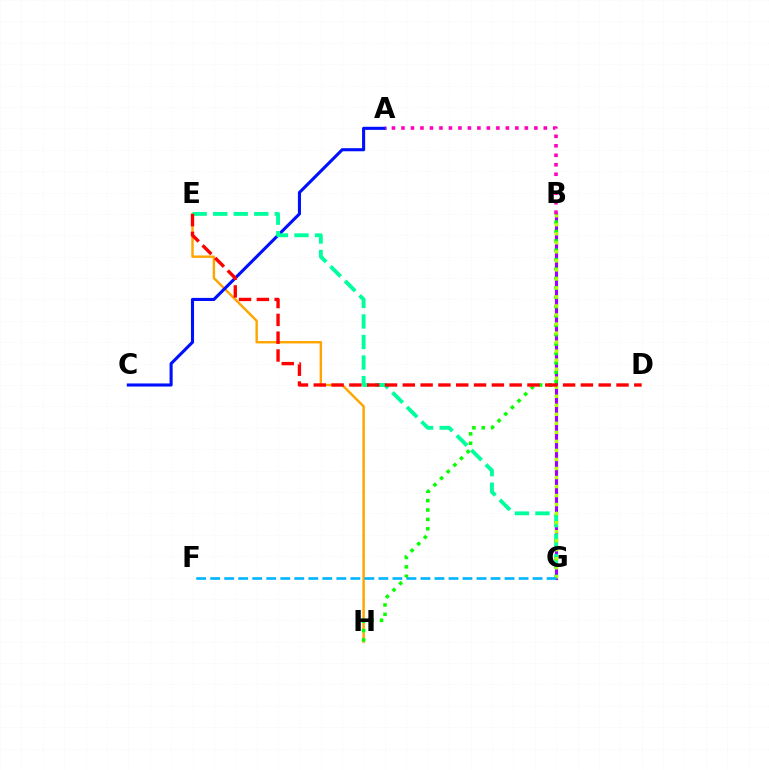{('B', 'G'): [{'color': '#9b00ff', 'line_style': 'solid', 'thickness': 2.25}, {'color': '#b3ff00', 'line_style': 'dotted', 'thickness': 2.45}], ('E', 'H'): [{'color': '#ffa500', 'line_style': 'solid', 'thickness': 1.75}], ('A', 'C'): [{'color': '#0010ff', 'line_style': 'solid', 'thickness': 2.23}], ('E', 'G'): [{'color': '#00ff9d', 'line_style': 'dashed', 'thickness': 2.79}], ('B', 'H'): [{'color': '#08ff00', 'line_style': 'dotted', 'thickness': 2.55}], ('A', 'B'): [{'color': '#ff00bd', 'line_style': 'dotted', 'thickness': 2.58}], ('F', 'G'): [{'color': '#00b5ff', 'line_style': 'dashed', 'thickness': 1.9}], ('D', 'E'): [{'color': '#ff0000', 'line_style': 'dashed', 'thickness': 2.42}]}